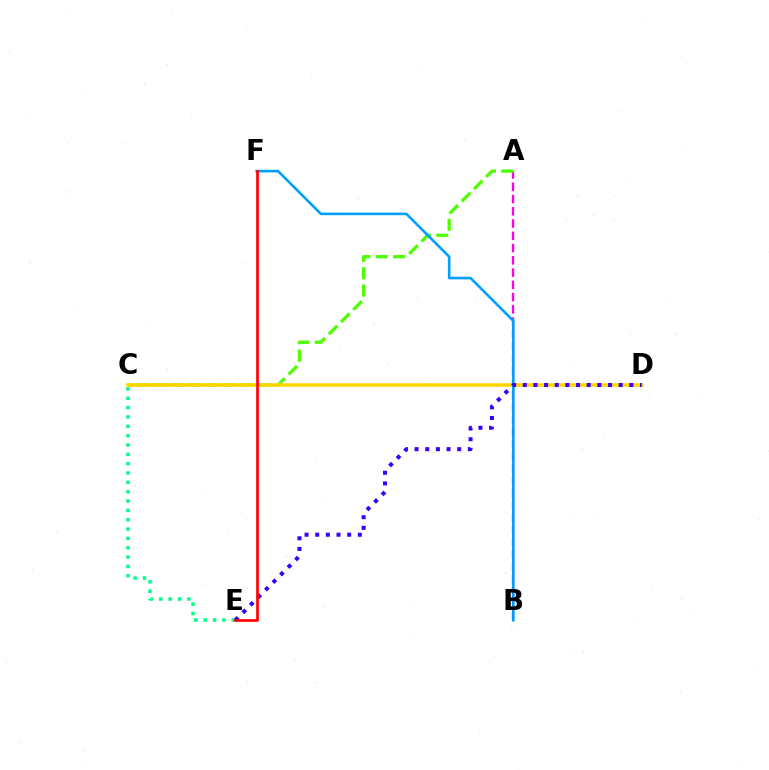{('A', 'B'): [{'color': '#ff00ed', 'line_style': 'dashed', 'thickness': 1.66}], ('C', 'E'): [{'color': '#00ff86', 'line_style': 'dotted', 'thickness': 2.54}], ('A', 'C'): [{'color': '#4fff00', 'line_style': 'dashed', 'thickness': 2.36}], ('C', 'D'): [{'color': '#ffd500', 'line_style': 'solid', 'thickness': 2.54}], ('B', 'F'): [{'color': '#009eff', 'line_style': 'solid', 'thickness': 1.87}], ('D', 'E'): [{'color': '#3700ff', 'line_style': 'dotted', 'thickness': 2.9}], ('E', 'F'): [{'color': '#ff0000', 'line_style': 'solid', 'thickness': 1.94}]}